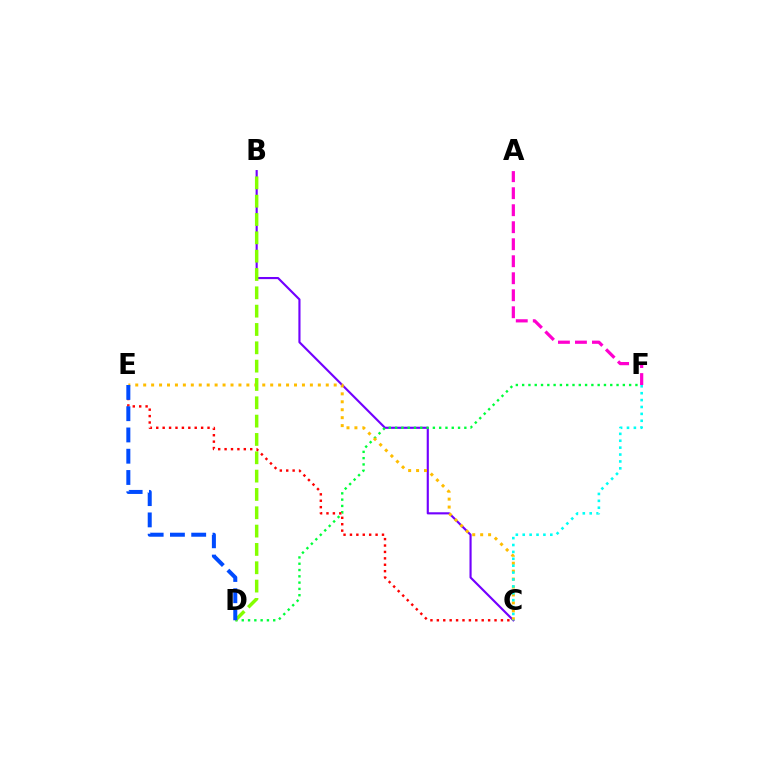{('B', 'C'): [{'color': '#7200ff', 'line_style': 'solid', 'thickness': 1.54}], ('D', 'F'): [{'color': '#00ff39', 'line_style': 'dotted', 'thickness': 1.71}], ('C', 'E'): [{'color': '#ffbd00', 'line_style': 'dotted', 'thickness': 2.16}, {'color': '#ff0000', 'line_style': 'dotted', 'thickness': 1.74}], ('C', 'F'): [{'color': '#00fff6', 'line_style': 'dotted', 'thickness': 1.87}], ('A', 'F'): [{'color': '#ff00cf', 'line_style': 'dashed', 'thickness': 2.31}], ('B', 'D'): [{'color': '#84ff00', 'line_style': 'dashed', 'thickness': 2.49}], ('D', 'E'): [{'color': '#004bff', 'line_style': 'dashed', 'thickness': 2.89}]}